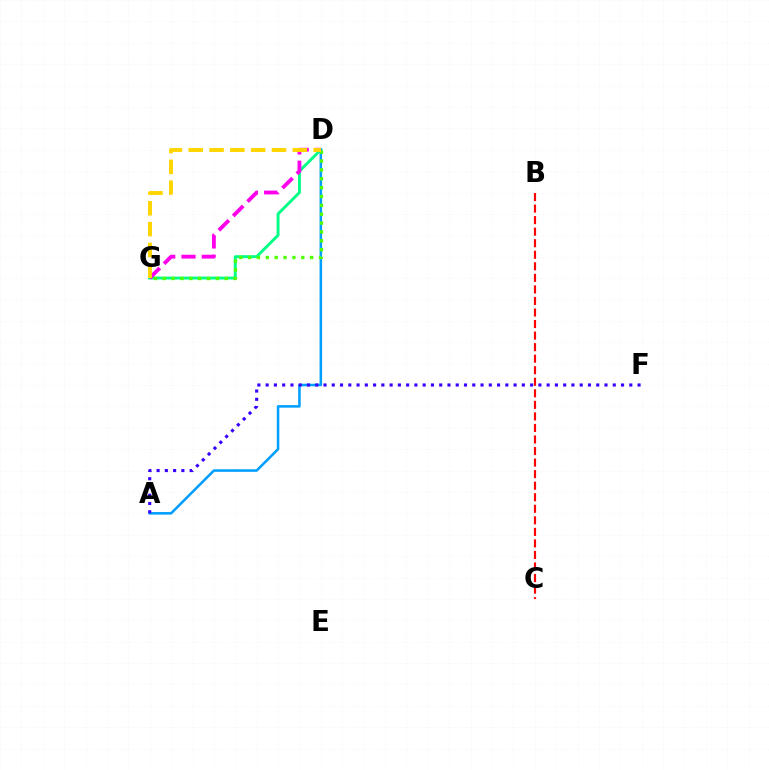{('D', 'G'): [{'color': '#00ff86', 'line_style': 'solid', 'thickness': 2.11}, {'color': '#ff00ed', 'line_style': 'dashed', 'thickness': 2.76}, {'color': '#4fff00', 'line_style': 'dotted', 'thickness': 2.41}, {'color': '#ffd500', 'line_style': 'dashed', 'thickness': 2.83}], ('A', 'D'): [{'color': '#009eff', 'line_style': 'solid', 'thickness': 1.83}], ('B', 'C'): [{'color': '#ff0000', 'line_style': 'dashed', 'thickness': 1.57}], ('A', 'F'): [{'color': '#3700ff', 'line_style': 'dotted', 'thickness': 2.25}]}